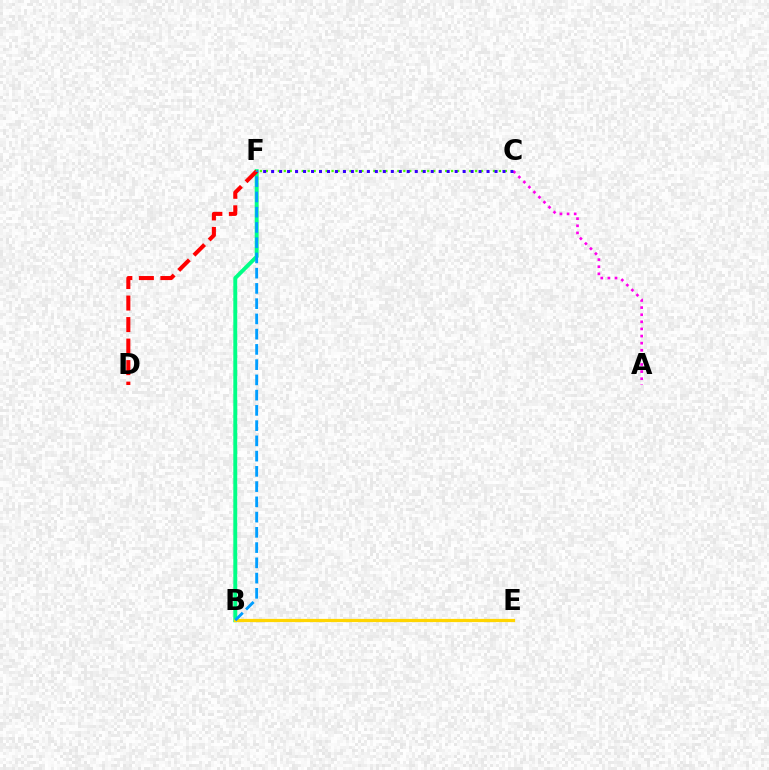{('B', 'F'): [{'color': '#00ff86', 'line_style': 'solid', 'thickness': 2.82}, {'color': '#009eff', 'line_style': 'dashed', 'thickness': 2.07}], ('D', 'F'): [{'color': '#ff0000', 'line_style': 'dashed', 'thickness': 2.92}], ('C', 'F'): [{'color': '#4fff00', 'line_style': 'dotted', 'thickness': 1.62}, {'color': '#3700ff', 'line_style': 'dotted', 'thickness': 2.17}], ('A', 'C'): [{'color': '#ff00ed', 'line_style': 'dotted', 'thickness': 1.93}], ('B', 'E'): [{'color': '#ffd500', 'line_style': 'solid', 'thickness': 2.33}]}